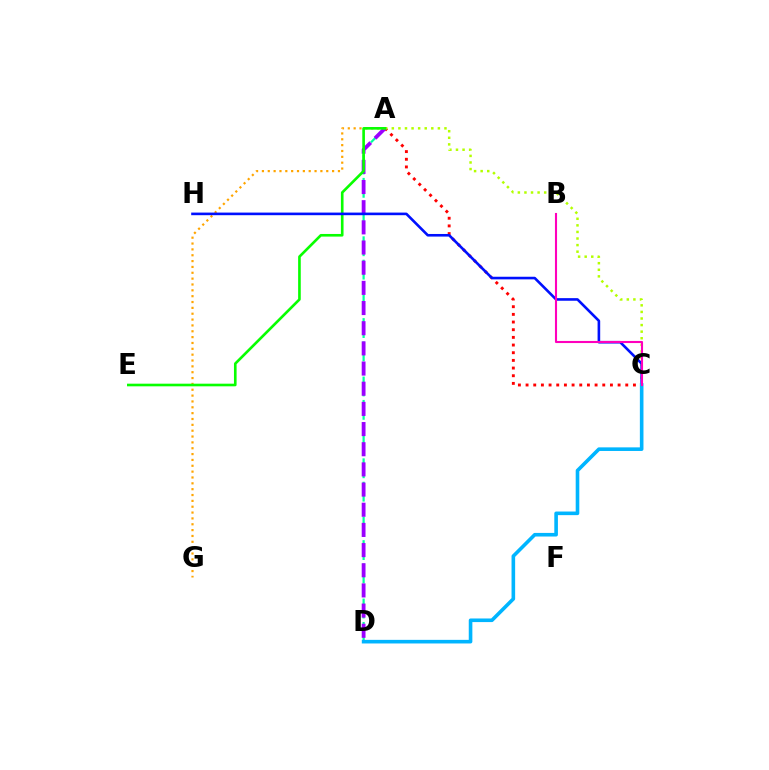{('A', 'D'): [{'color': '#00ff9d', 'line_style': 'dashed', 'thickness': 1.59}, {'color': '#9b00ff', 'line_style': 'dashed', 'thickness': 2.74}], ('A', 'C'): [{'color': '#ff0000', 'line_style': 'dotted', 'thickness': 2.08}, {'color': '#b3ff00', 'line_style': 'dotted', 'thickness': 1.79}], ('A', 'G'): [{'color': '#ffa500', 'line_style': 'dotted', 'thickness': 1.59}], ('A', 'E'): [{'color': '#08ff00', 'line_style': 'solid', 'thickness': 1.9}], ('C', 'H'): [{'color': '#0010ff', 'line_style': 'solid', 'thickness': 1.88}], ('C', 'D'): [{'color': '#00b5ff', 'line_style': 'solid', 'thickness': 2.6}], ('B', 'C'): [{'color': '#ff00bd', 'line_style': 'solid', 'thickness': 1.51}]}